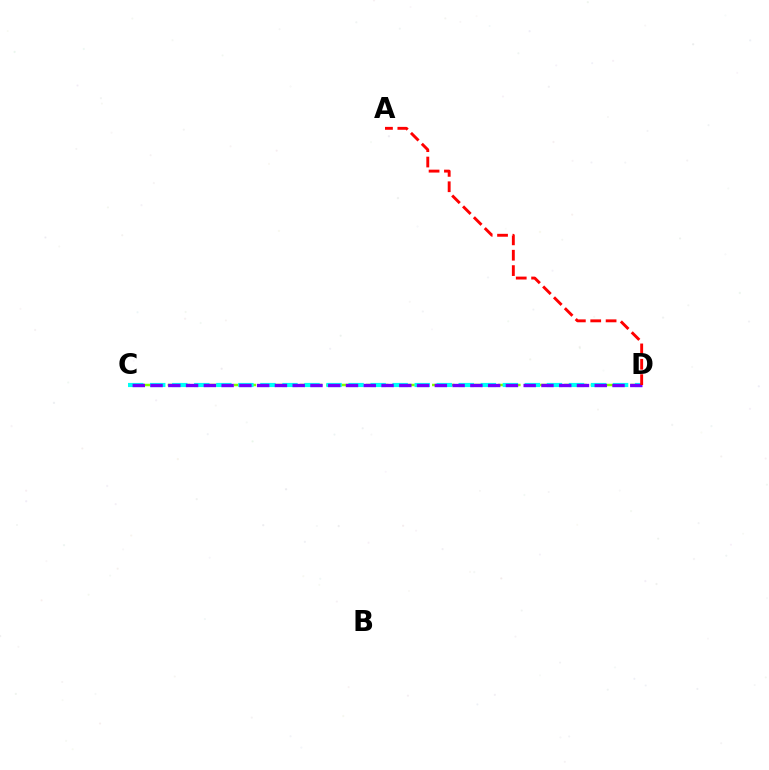{('C', 'D'): [{'color': '#84ff00', 'line_style': 'dashed', 'thickness': 1.8}, {'color': '#00fff6', 'line_style': 'dashed', 'thickness': 2.99}, {'color': '#7200ff', 'line_style': 'dashed', 'thickness': 2.41}], ('A', 'D'): [{'color': '#ff0000', 'line_style': 'dashed', 'thickness': 2.09}]}